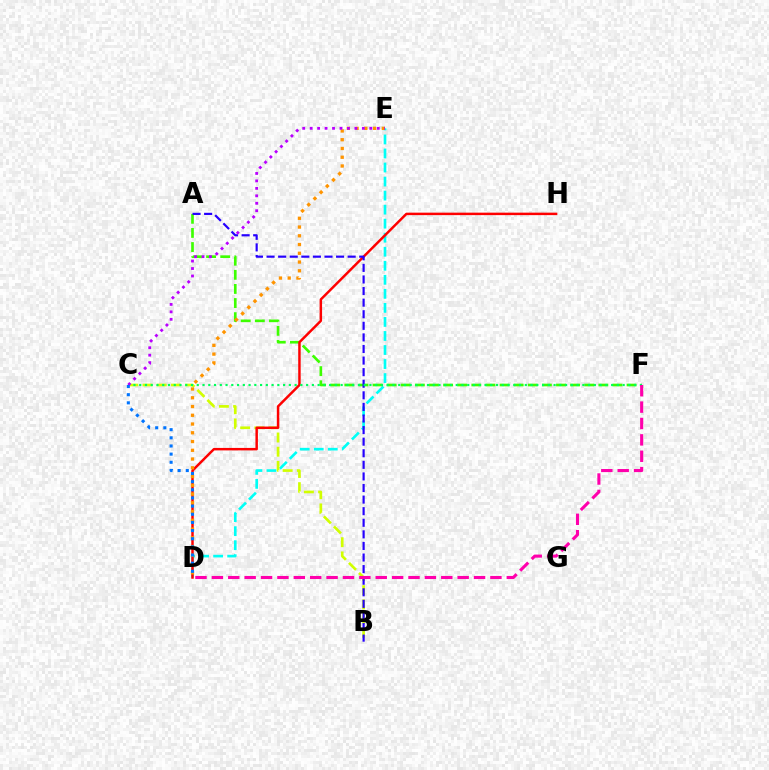{('D', 'E'): [{'color': '#00fff6', 'line_style': 'dashed', 'thickness': 1.91}, {'color': '#ff9400', 'line_style': 'dotted', 'thickness': 2.38}], ('B', 'C'): [{'color': '#d1ff00', 'line_style': 'dashed', 'thickness': 1.93}], ('A', 'F'): [{'color': '#3dff00', 'line_style': 'dashed', 'thickness': 1.92}], ('D', 'H'): [{'color': '#ff0000', 'line_style': 'solid', 'thickness': 1.78}], ('A', 'B'): [{'color': '#2500ff', 'line_style': 'dashed', 'thickness': 1.57}], ('C', 'F'): [{'color': '#00ff5c', 'line_style': 'dotted', 'thickness': 1.56}], ('C', 'E'): [{'color': '#b900ff', 'line_style': 'dotted', 'thickness': 2.03}], ('C', 'D'): [{'color': '#0074ff', 'line_style': 'dotted', 'thickness': 2.22}], ('D', 'F'): [{'color': '#ff00ac', 'line_style': 'dashed', 'thickness': 2.23}]}